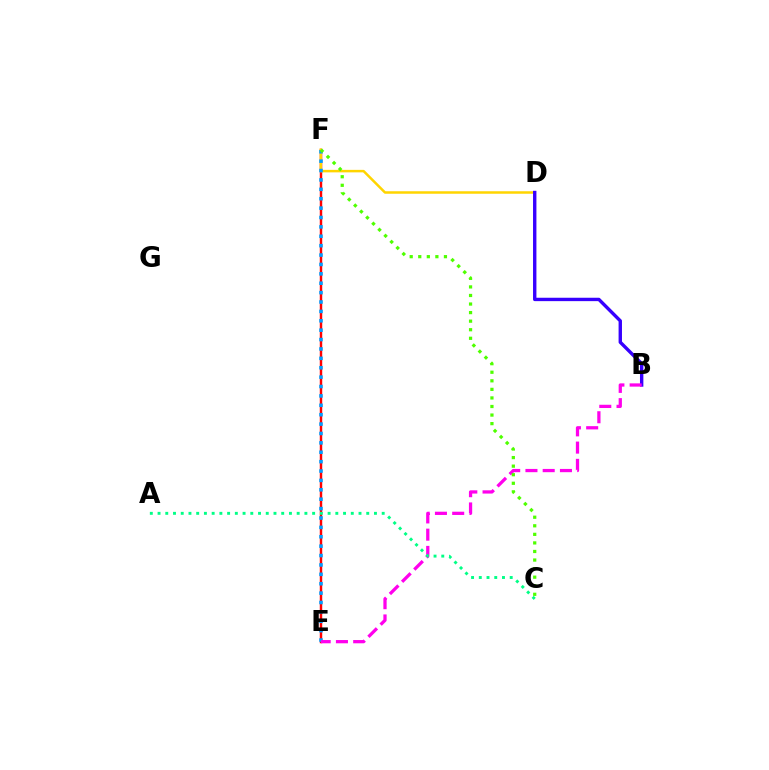{('E', 'F'): [{'color': '#ff0000', 'line_style': 'solid', 'thickness': 1.76}, {'color': '#009eff', 'line_style': 'dotted', 'thickness': 2.55}], ('D', 'F'): [{'color': '#ffd500', 'line_style': 'solid', 'thickness': 1.8}], ('B', 'D'): [{'color': '#3700ff', 'line_style': 'solid', 'thickness': 2.44}], ('B', 'E'): [{'color': '#ff00ed', 'line_style': 'dashed', 'thickness': 2.34}], ('C', 'F'): [{'color': '#4fff00', 'line_style': 'dotted', 'thickness': 2.33}], ('A', 'C'): [{'color': '#00ff86', 'line_style': 'dotted', 'thickness': 2.1}]}